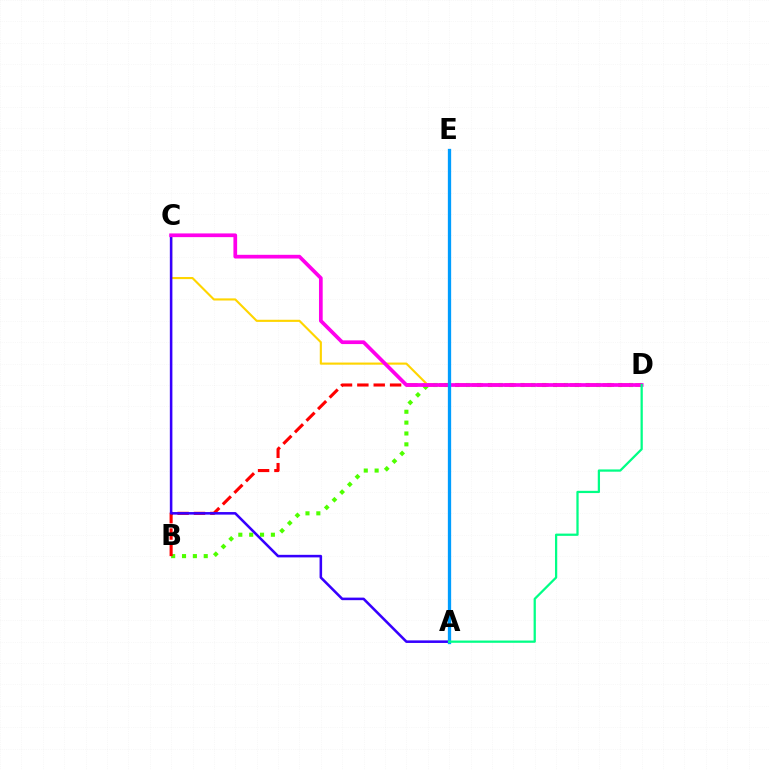{('B', 'D'): [{'color': '#4fff00', 'line_style': 'dotted', 'thickness': 2.95}, {'color': '#ff0000', 'line_style': 'dashed', 'thickness': 2.22}], ('C', 'D'): [{'color': '#ffd500', 'line_style': 'solid', 'thickness': 1.53}, {'color': '#ff00ed', 'line_style': 'solid', 'thickness': 2.67}], ('A', 'C'): [{'color': '#3700ff', 'line_style': 'solid', 'thickness': 1.84}], ('A', 'E'): [{'color': '#009eff', 'line_style': 'solid', 'thickness': 2.37}], ('A', 'D'): [{'color': '#00ff86', 'line_style': 'solid', 'thickness': 1.62}]}